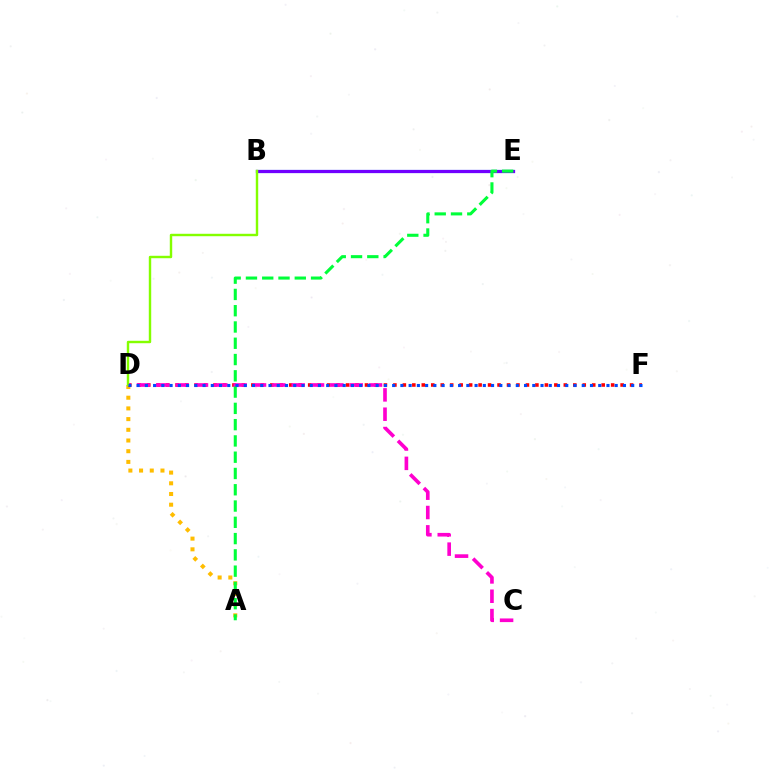{('B', 'E'): [{'color': '#00fff6', 'line_style': 'solid', 'thickness': 2.23}, {'color': '#7200ff', 'line_style': 'solid', 'thickness': 2.32}], ('A', 'D'): [{'color': '#ffbd00', 'line_style': 'dotted', 'thickness': 2.91}], ('D', 'F'): [{'color': '#ff0000', 'line_style': 'dotted', 'thickness': 2.57}, {'color': '#004bff', 'line_style': 'dotted', 'thickness': 2.24}], ('C', 'D'): [{'color': '#ff00cf', 'line_style': 'dashed', 'thickness': 2.63}], ('B', 'D'): [{'color': '#84ff00', 'line_style': 'solid', 'thickness': 1.74}], ('A', 'E'): [{'color': '#00ff39', 'line_style': 'dashed', 'thickness': 2.21}]}